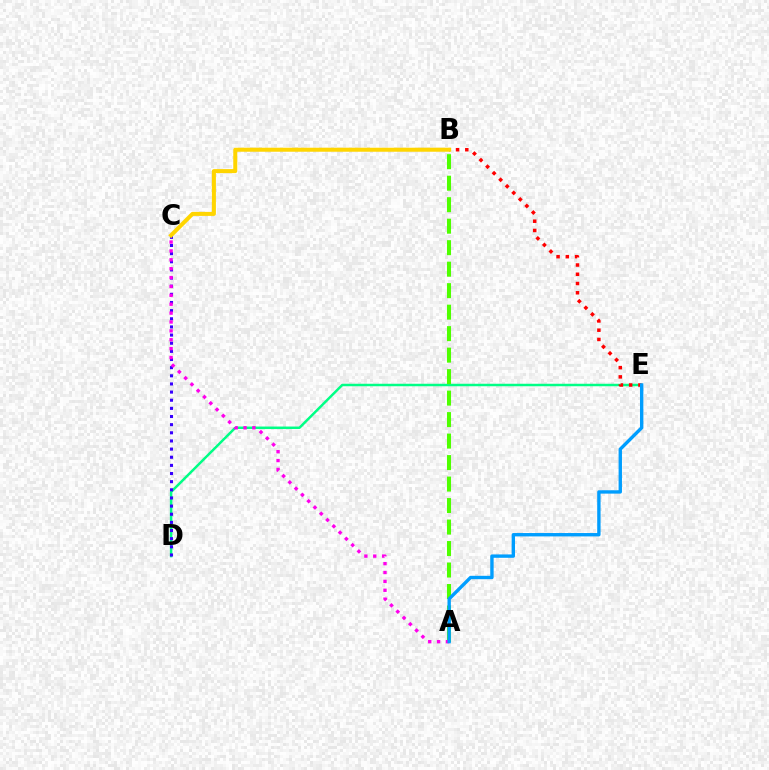{('D', 'E'): [{'color': '#00ff86', 'line_style': 'solid', 'thickness': 1.79}], ('C', 'D'): [{'color': '#3700ff', 'line_style': 'dotted', 'thickness': 2.21}], ('B', 'E'): [{'color': '#ff0000', 'line_style': 'dotted', 'thickness': 2.51}], ('A', 'B'): [{'color': '#4fff00', 'line_style': 'dashed', 'thickness': 2.92}], ('A', 'C'): [{'color': '#ff00ed', 'line_style': 'dotted', 'thickness': 2.41}], ('A', 'E'): [{'color': '#009eff', 'line_style': 'solid', 'thickness': 2.43}], ('B', 'C'): [{'color': '#ffd500', 'line_style': 'solid', 'thickness': 2.9}]}